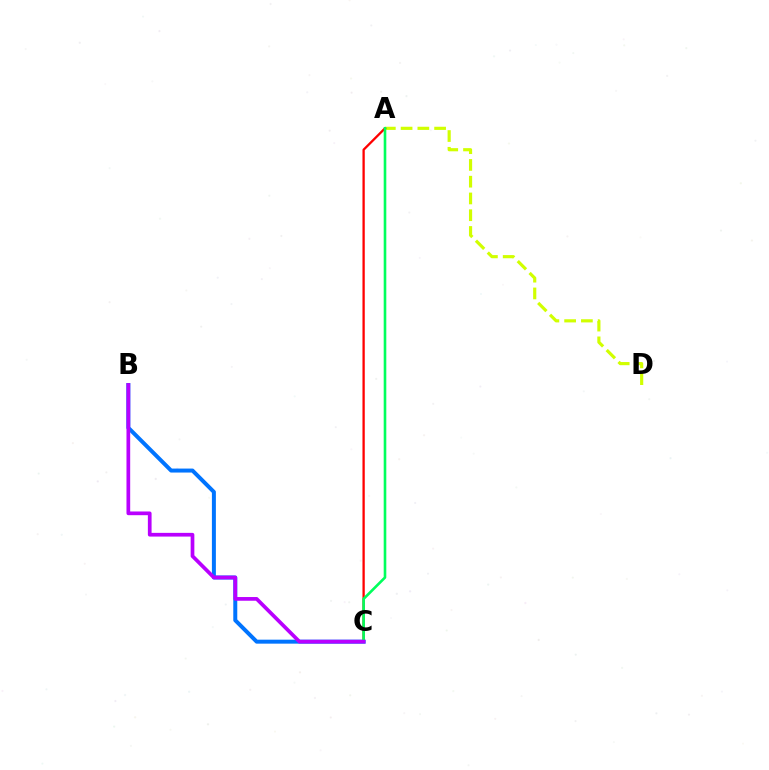{('B', 'C'): [{'color': '#0074ff', 'line_style': 'solid', 'thickness': 2.87}, {'color': '#b900ff', 'line_style': 'solid', 'thickness': 2.67}], ('A', 'D'): [{'color': '#d1ff00', 'line_style': 'dashed', 'thickness': 2.28}], ('A', 'C'): [{'color': '#ff0000', 'line_style': 'solid', 'thickness': 1.66}, {'color': '#00ff5c', 'line_style': 'solid', 'thickness': 1.89}]}